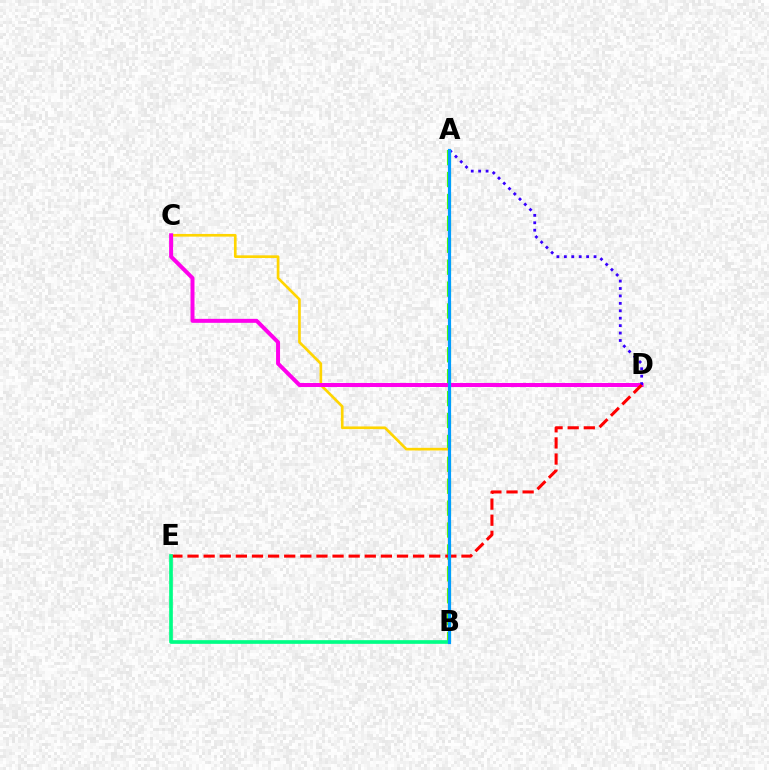{('A', 'B'): [{'color': '#4fff00', 'line_style': 'dashed', 'thickness': 2.98}, {'color': '#009eff', 'line_style': 'solid', 'thickness': 2.28}], ('B', 'C'): [{'color': '#ffd500', 'line_style': 'solid', 'thickness': 1.92}], ('C', 'D'): [{'color': '#ff00ed', 'line_style': 'solid', 'thickness': 2.87}], ('A', 'D'): [{'color': '#3700ff', 'line_style': 'dotted', 'thickness': 2.02}], ('D', 'E'): [{'color': '#ff0000', 'line_style': 'dashed', 'thickness': 2.19}], ('B', 'E'): [{'color': '#00ff86', 'line_style': 'solid', 'thickness': 2.65}]}